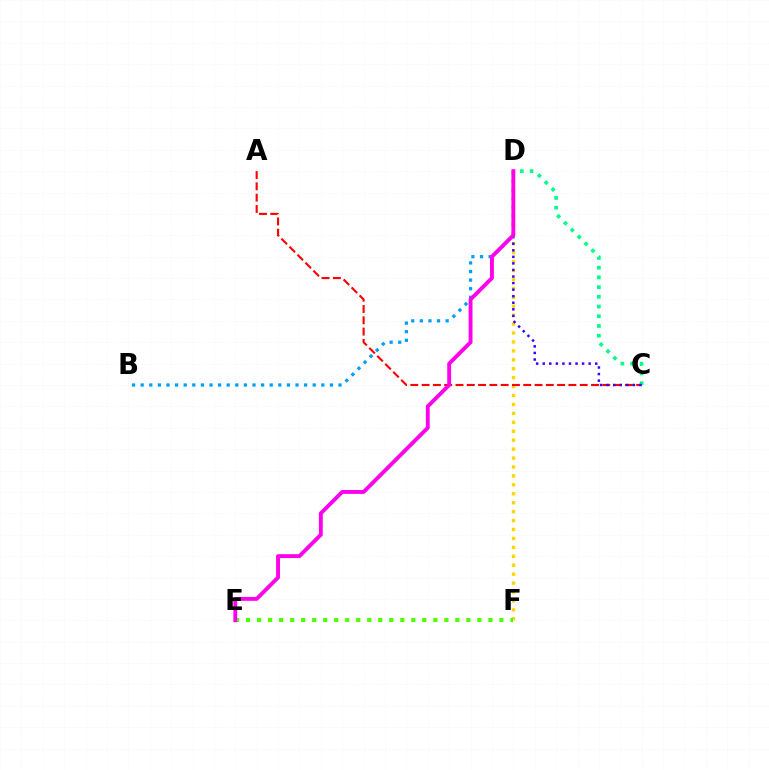{('D', 'F'): [{'color': '#ffd500', 'line_style': 'dotted', 'thickness': 2.43}], ('B', 'D'): [{'color': '#009eff', 'line_style': 'dotted', 'thickness': 2.34}], ('A', 'C'): [{'color': '#ff0000', 'line_style': 'dashed', 'thickness': 1.53}], ('C', 'D'): [{'color': '#00ff86', 'line_style': 'dotted', 'thickness': 2.64}, {'color': '#3700ff', 'line_style': 'dotted', 'thickness': 1.78}], ('E', 'F'): [{'color': '#4fff00', 'line_style': 'dotted', 'thickness': 2.99}], ('D', 'E'): [{'color': '#ff00ed', 'line_style': 'solid', 'thickness': 2.79}]}